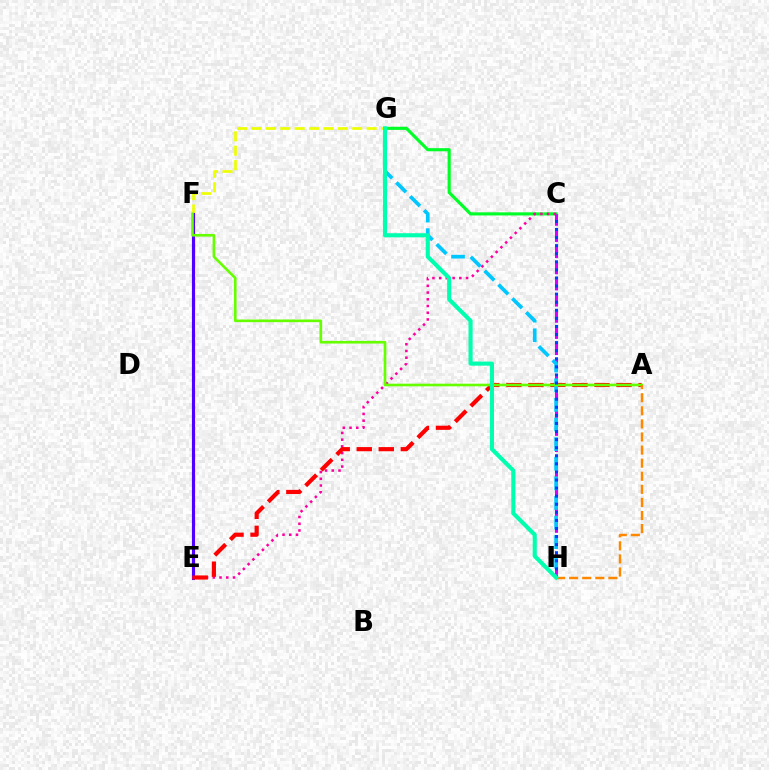{('C', 'G'): [{'color': '#00ff27', 'line_style': 'solid', 'thickness': 2.25}], ('F', 'G'): [{'color': '#eeff00', 'line_style': 'dashed', 'thickness': 1.96}], ('E', 'F'): [{'color': '#4f00ff', 'line_style': 'solid', 'thickness': 2.27}], ('C', 'H'): [{'color': '#d600ff', 'line_style': 'dashed', 'thickness': 2.2}, {'color': '#003fff', 'line_style': 'dotted', 'thickness': 2.2}], ('C', 'E'): [{'color': '#ff00a0', 'line_style': 'dotted', 'thickness': 1.83}], ('A', 'E'): [{'color': '#ff0000', 'line_style': 'dashed', 'thickness': 2.99}], ('G', 'H'): [{'color': '#00c7ff', 'line_style': 'dashed', 'thickness': 2.66}, {'color': '#00ffaf', 'line_style': 'solid', 'thickness': 2.95}], ('A', 'F'): [{'color': '#66ff00', 'line_style': 'solid', 'thickness': 1.9}], ('A', 'H'): [{'color': '#ff8800', 'line_style': 'dashed', 'thickness': 1.78}]}